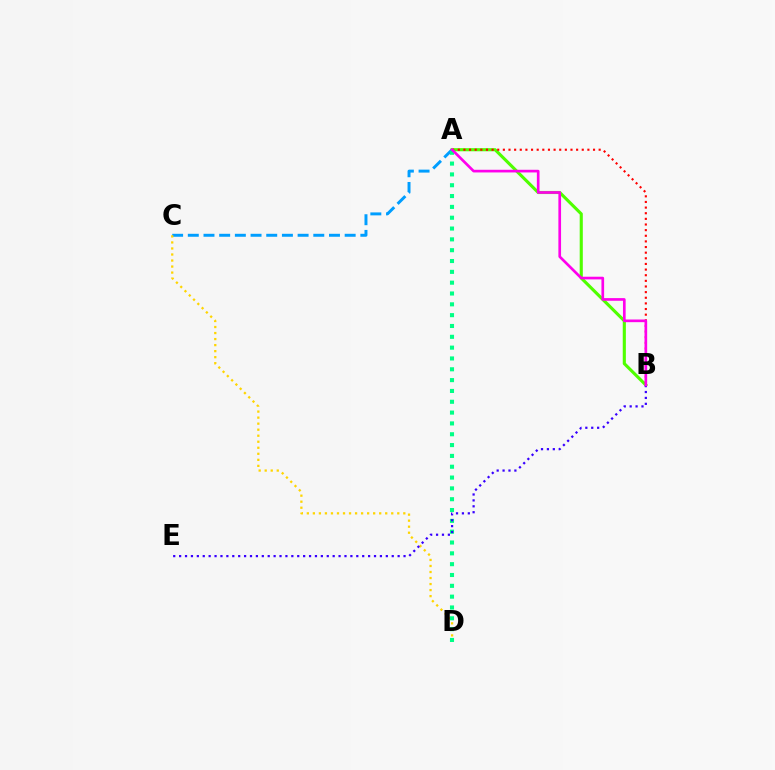{('A', 'B'): [{'color': '#4fff00', 'line_style': 'solid', 'thickness': 2.24}, {'color': '#ff0000', 'line_style': 'dotted', 'thickness': 1.53}, {'color': '#ff00ed', 'line_style': 'solid', 'thickness': 1.92}], ('A', 'C'): [{'color': '#009eff', 'line_style': 'dashed', 'thickness': 2.13}], ('C', 'D'): [{'color': '#ffd500', 'line_style': 'dotted', 'thickness': 1.64}], ('A', 'D'): [{'color': '#00ff86', 'line_style': 'dotted', 'thickness': 2.94}], ('B', 'E'): [{'color': '#3700ff', 'line_style': 'dotted', 'thickness': 1.6}]}